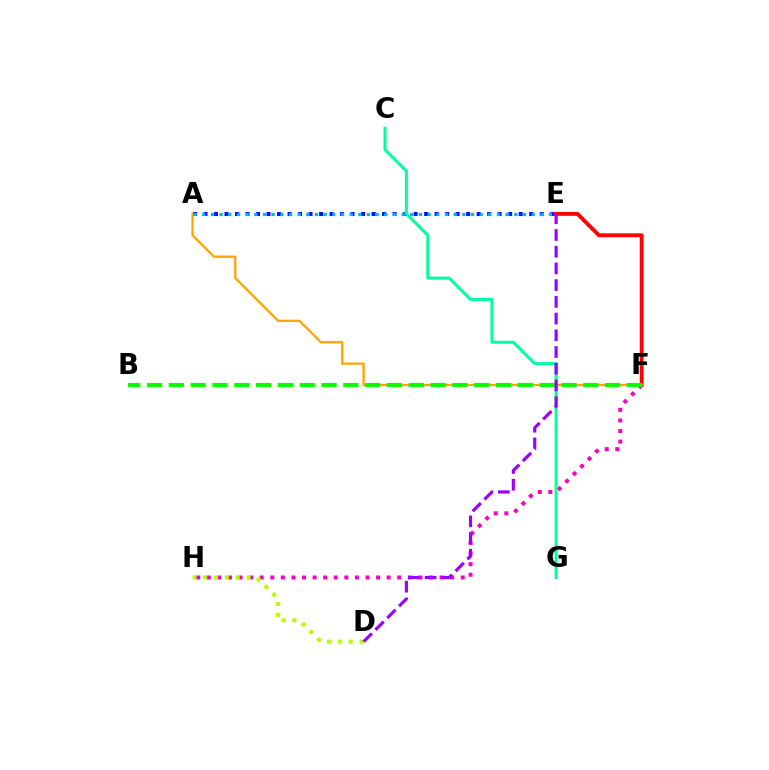{('A', 'E'): [{'color': '#0010ff', 'line_style': 'dotted', 'thickness': 2.85}, {'color': '#00b5ff', 'line_style': 'dotted', 'thickness': 2.35}], ('E', 'F'): [{'color': '#ff0000', 'line_style': 'solid', 'thickness': 2.79}], ('A', 'F'): [{'color': '#ffa500', 'line_style': 'solid', 'thickness': 1.65}], ('F', 'H'): [{'color': '#ff00bd', 'line_style': 'dotted', 'thickness': 2.87}], ('D', 'H'): [{'color': '#b3ff00', 'line_style': 'dotted', 'thickness': 2.95}], ('C', 'G'): [{'color': '#00ff9d', 'line_style': 'solid', 'thickness': 2.17}], ('B', 'F'): [{'color': '#08ff00', 'line_style': 'dashed', 'thickness': 2.96}], ('D', 'E'): [{'color': '#9b00ff', 'line_style': 'dashed', 'thickness': 2.27}]}